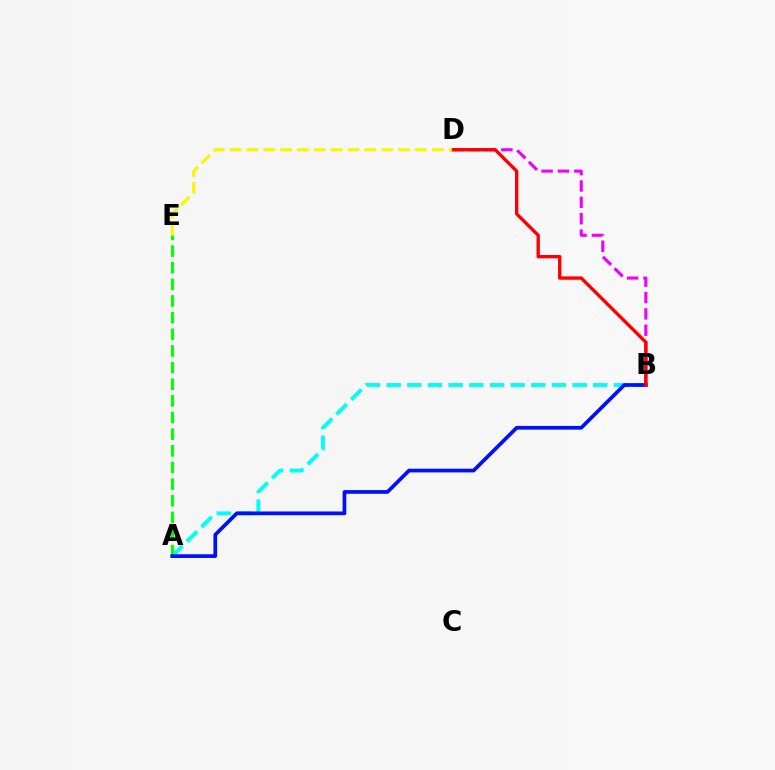{('A', 'B'): [{'color': '#00fff6', 'line_style': 'dashed', 'thickness': 2.81}, {'color': '#0010ff', 'line_style': 'solid', 'thickness': 2.68}], ('A', 'E'): [{'color': '#08ff00', 'line_style': 'dashed', 'thickness': 2.26}], ('B', 'D'): [{'color': '#ee00ff', 'line_style': 'dashed', 'thickness': 2.22}, {'color': '#ff0000', 'line_style': 'solid', 'thickness': 2.42}], ('D', 'E'): [{'color': '#fcf500', 'line_style': 'dashed', 'thickness': 2.29}]}